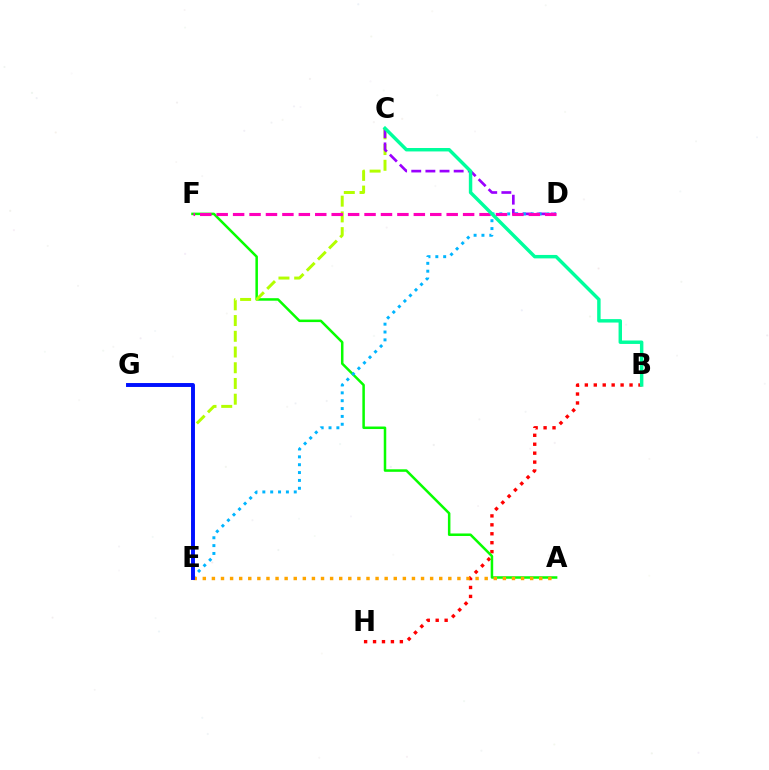{('B', 'H'): [{'color': '#ff0000', 'line_style': 'dotted', 'thickness': 2.43}], ('A', 'F'): [{'color': '#08ff00', 'line_style': 'solid', 'thickness': 1.81}], ('C', 'E'): [{'color': '#b3ff00', 'line_style': 'dashed', 'thickness': 2.14}], ('C', 'D'): [{'color': '#9b00ff', 'line_style': 'dashed', 'thickness': 1.92}], ('D', 'E'): [{'color': '#00b5ff', 'line_style': 'dotted', 'thickness': 2.13}], ('A', 'E'): [{'color': '#ffa500', 'line_style': 'dotted', 'thickness': 2.47}], ('E', 'G'): [{'color': '#0010ff', 'line_style': 'solid', 'thickness': 2.82}], ('D', 'F'): [{'color': '#ff00bd', 'line_style': 'dashed', 'thickness': 2.23}], ('B', 'C'): [{'color': '#00ff9d', 'line_style': 'solid', 'thickness': 2.48}]}